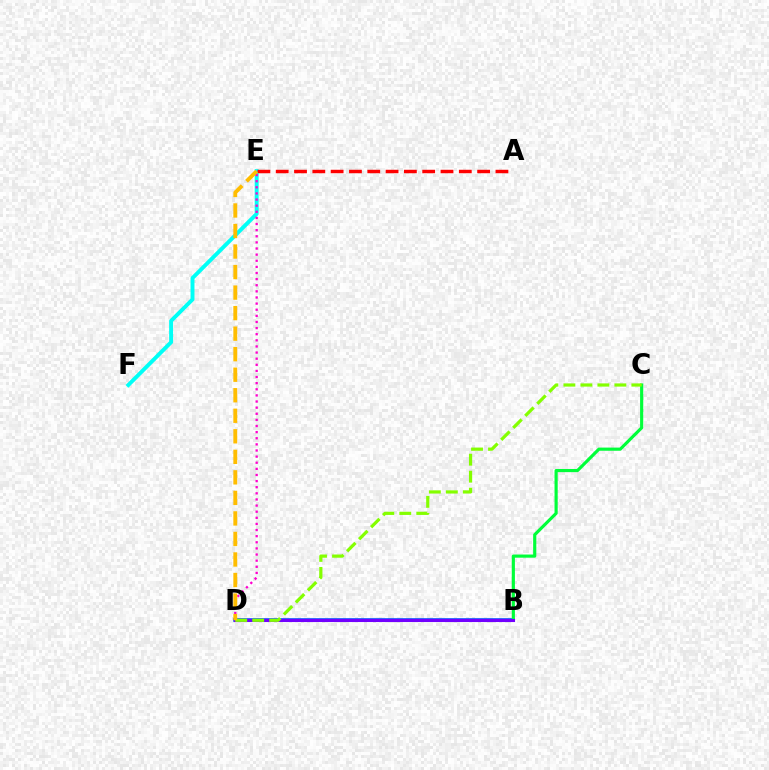{('B', 'D'): [{'color': '#004bff', 'line_style': 'solid', 'thickness': 2.56}, {'color': '#7200ff', 'line_style': 'solid', 'thickness': 2.22}], ('E', 'F'): [{'color': '#00fff6', 'line_style': 'solid', 'thickness': 2.83}], ('B', 'C'): [{'color': '#00ff39', 'line_style': 'solid', 'thickness': 2.27}], ('D', 'E'): [{'color': '#ff00cf', 'line_style': 'dotted', 'thickness': 1.66}, {'color': '#ffbd00', 'line_style': 'dashed', 'thickness': 2.79}], ('A', 'E'): [{'color': '#ff0000', 'line_style': 'dashed', 'thickness': 2.49}], ('C', 'D'): [{'color': '#84ff00', 'line_style': 'dashed', 'thickness': 2.31}]}